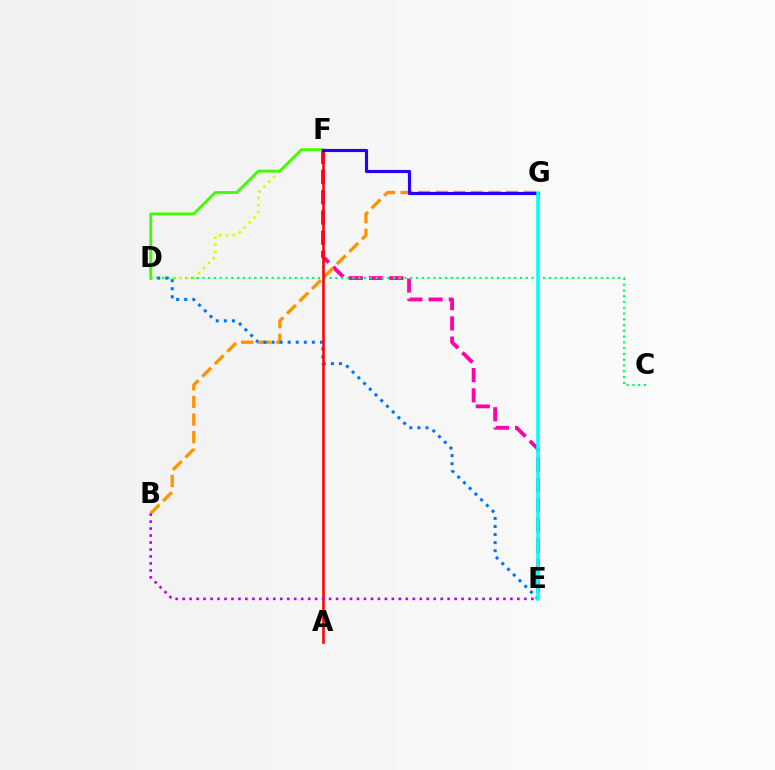{('E', 'F'): [{'color': '#ff00ac', 'line_style': 'dashed', 'thickness': 2.75}], ('C', 'D'): [{'color': '#00ff5c', 'line_style': 'dotted', 'thickness': 1.57}], ('B', 'G'): [{'color': '#ff9400', 'line_style': 'dashed', 'thickness': 2.39}], ('D', 'F'): [{'color': '#d1ff00', 'line_style': 'dotted', 'thickness': 1.9}, {'color': '#3dff00', 'line_style': 'solid', 'thickness': 2.04}], ('D', 'E'): [{'color': '#0074ff', 'line_style': 'dotted', 'thickness': 2.19}], ('A', 'F'): [{'color': '#ff0000', 'line_style': 'solid', 'thickness': 1.86}], ('F', 'G'): [{'color': '#2500ff', 'line_style': 'solid', 'thickness': 2.26}], ('B', 'E'): [{'color': '#b900ff', 'line_style': 'dotted', 'thickness': 1.89}], ('E', 'G'): [{'color': '#00fff6', 'line_style': 'solid', 'thickness': 2.54}]}